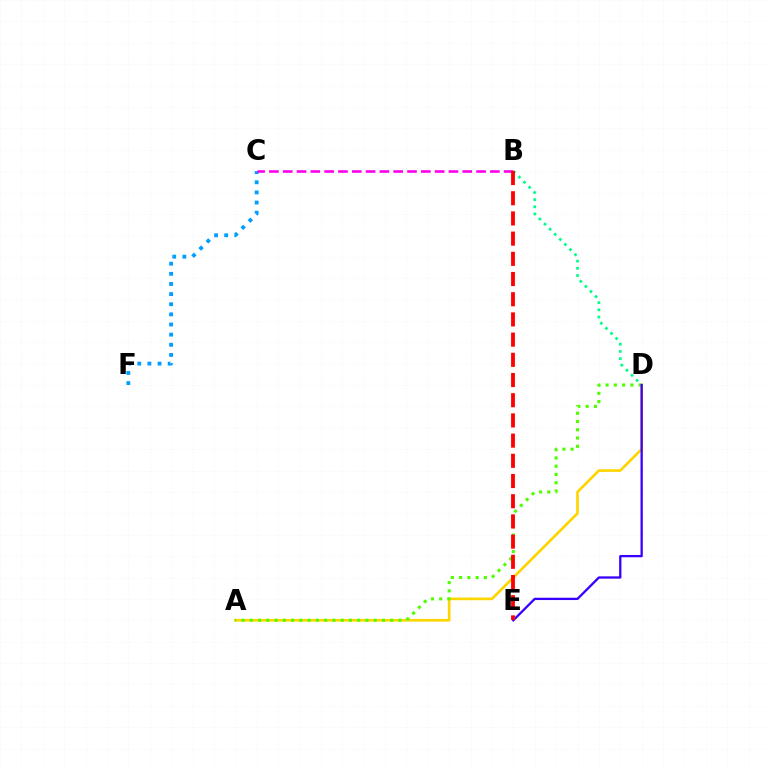{('A', 'D'): [{'color': '#ffd500', 'line_style': 'solid', 'thickness': 1.92}, {'color': '#4fff00', 'line_style': 'dotted', 'thickness': 2.24}], ('B', 'D'): [{'color': '#00ff86', 'line_style': 'dotted', 'thickness': 1.96}], ('C', 'F'): [{'color': '#009eff', 'line_style': 'dotted', 'thickness': 2.75}], ('B', 'C'): [{'color': '#ff00ed', 'line_style': 'dashed', 'thickness': 1.88}], ('D', 'E'): [{'color': '#3700ff', 'line_style': 'solid', 'thickness': 1.66}], ('B', 'E'): [{'color': '#ff0000', 'line_style': 'dashed', 'thickness': 2.74}]}